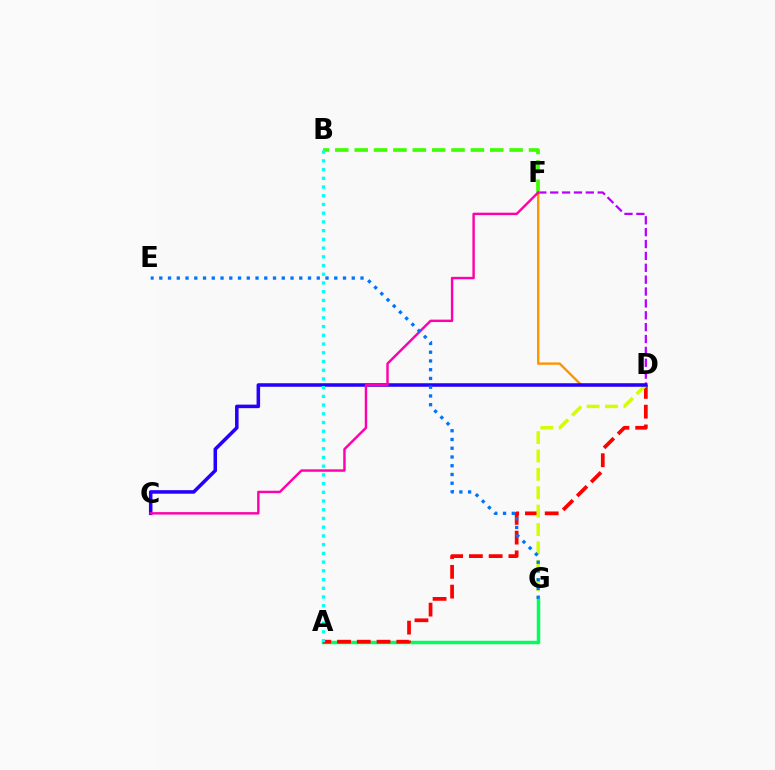{('A', 'G'): [{'color': '#00ff5c', 'line_style': 'solid', 'thickness': 2.51}], ('D', 'F'): [{'color': '#ff9400', 'line_style': 'solid', 'thickness': 1.71}, {'color': '#b900ff', 'line_style': 'dashed', 'thickness': 1.61}], ('A', 'D'): [{'color': '#ff0000', 'line_style': 'dashed', 'thickness': 2.68}], ('D', 'G'): [{'color': '#d1ff00', 'line_style': 'dashed', 'thickness': 2.5}], ('B', 'F'): [{'color': '#3dff00', 'line_style': 'dashed', 'thickness': 2.63}], ('C', 'D'): [{'color': '#2500ff', 'line_style': 'solid', 'thickness': 2.54}], ('C', 'F'): [{'color': '#ff00ac', 'line_style': 'solid', 'thickness': 1.75}], ('E', 'G'): [{'color': '#0074ff', 'line_style': 'dotted', 'thickness': 2.38}], ('A', 'B'): [{'color': '#00fff6', 'line_style': 'dotted', 'thickness': 2.37}]}